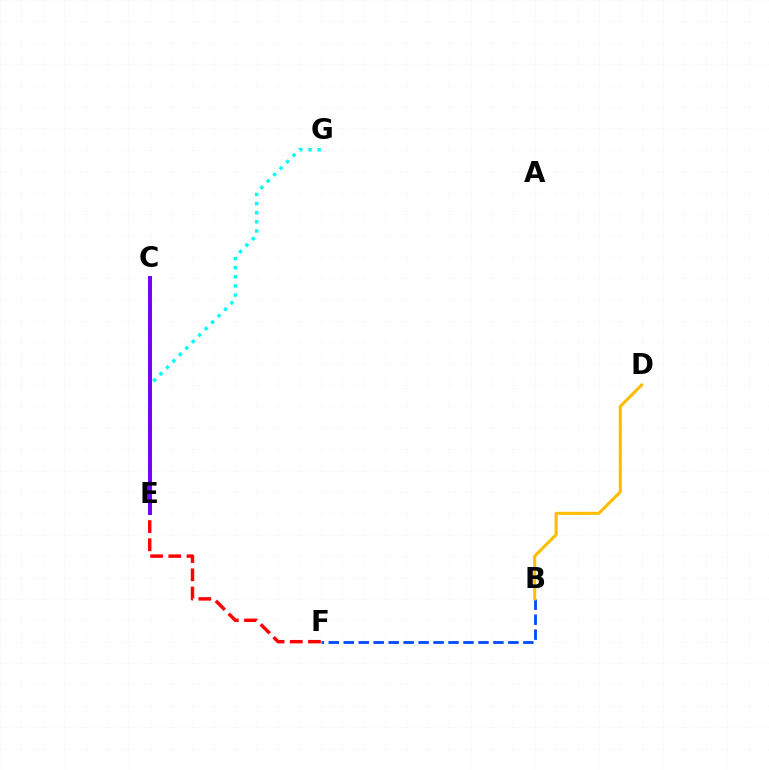{('C', 'E'): [{'color': '#84ff00', 'line_style': 'dashed', 'thickness': 2.21}, {'color': '#ff00cf', 'line_style': 'solid', 'thickness': 2.55}, {'color': '#00ff39', 'line_style': 'dashed', 'thickness': 2.63}, {'color': '#7200ff', 'line_style': 'solid', 'thickness': 2.81}], ('B', 'F'): [{'color': '#004bff', 'line_style': 'dashed', 'thickness': 2.03}], ('E', 'G'): [{'color': '#00fff6', 'line_style': 'dotted', 'thickness': 2.48}], ('B', 'D'): [{'color': '#ffbd00', 'line_style': 'solid', 'thickness': 2.22}], ('E', 'F'): [{'color': '#ff0000', 'line_style': 'dashed', 'thickness': 2.47}]}